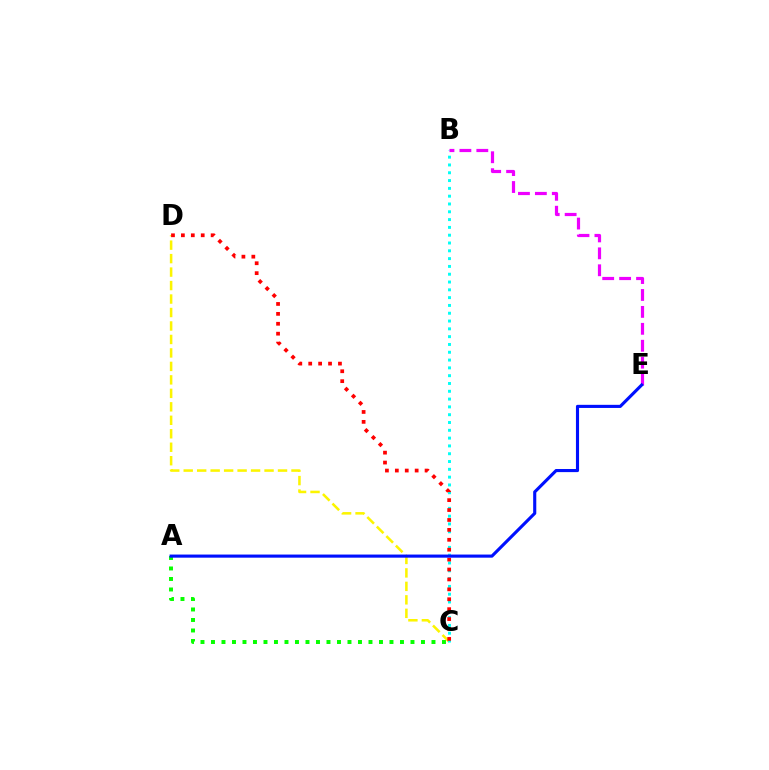{('A', 'C'): [{'color': '#08ff00', 'line_style': 'dotted', 'thickness': 2.85}], ('C', 'D'): [{'color': '#fcf500', 'line_style': 'dashed', 'thickness': 1.83}, {'color': '#ff0000', 'line_style': 'dotted', 'thickness': 2.69}], ('B', 'C'): [{'color': '#00fff6', 'line_style': 'dotted', 'thickness': 2.12}], ('B', 'E'): [{'color': '#ee00ff', 'line_style': 'dashed', 'thickness': 2.3}], ('A', 'E'): [{'color': '#0010ff', 'line_style': 'solid', 'thickness': 2.25}]}